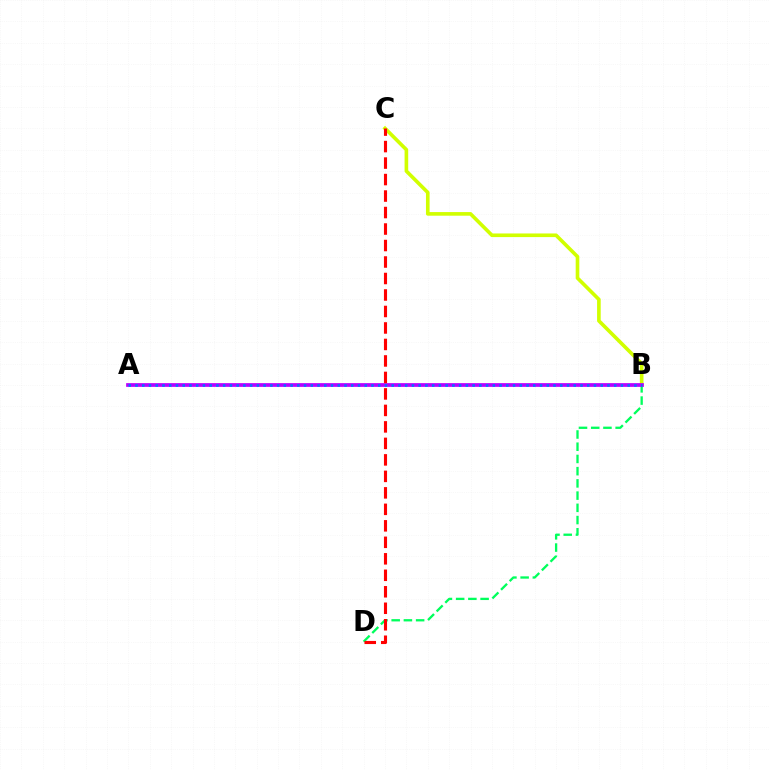{('B', 'D'): [{'color': '#00ff5c', 'line_style': 'dashed', 'thickness': 1.66}], ('B', 'C'): [{'color': '#d1ff00', 'line_style': 'solid', 'thickness': 2.62}], ('A', 'B'): [{'color': '#b900ff', 'line_style': 'solid', 'thickness': 2.69}, {'color': '#0074ff', 'line_style': 'dotted', 'thickness': 1.83}], ('C', 'D'): [{'color': '#ff0000', 'line_style': 'dashed', 'thickness': 2.24}]}